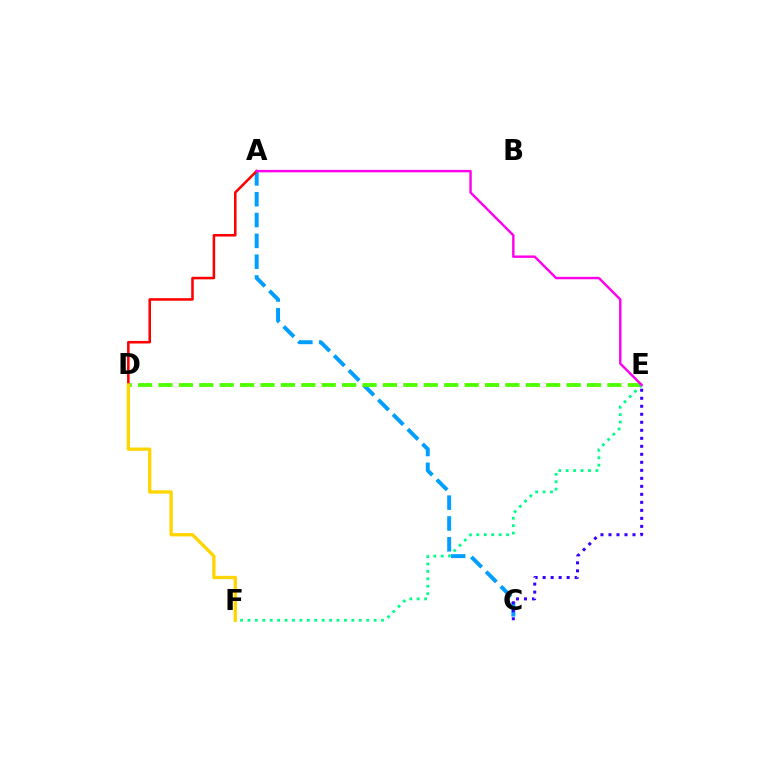{('A', 'C'): [{'color': '#009eff', 'line_style': 'dashed', 'thickness': 2.83}], ('D', 'E'): [{'color': '#4fff00', 'line_style': 'dashed', 'thickness': 2.77}], ('E', 'F'): [{'color': '#00ff86', 'line_style': 'dotted', 'thickness': 2.02}], ('A', 'D'): [{'color': '#ff0000', 'line_style': 'solid', 'thickness': 1.84}], ('D', 'F'): [{'color': '#ffd500', 'line_style': 'solid', 'thickness': 2.38}], ('C', 'E'): [{'color': '#3700ff', 'line_style': 'dotted', 'thickness': 2.18}], ('A', 'E'): [{'color': '#ff00ed', 'line_style': 'solid', 'thickness': 1.75}]}